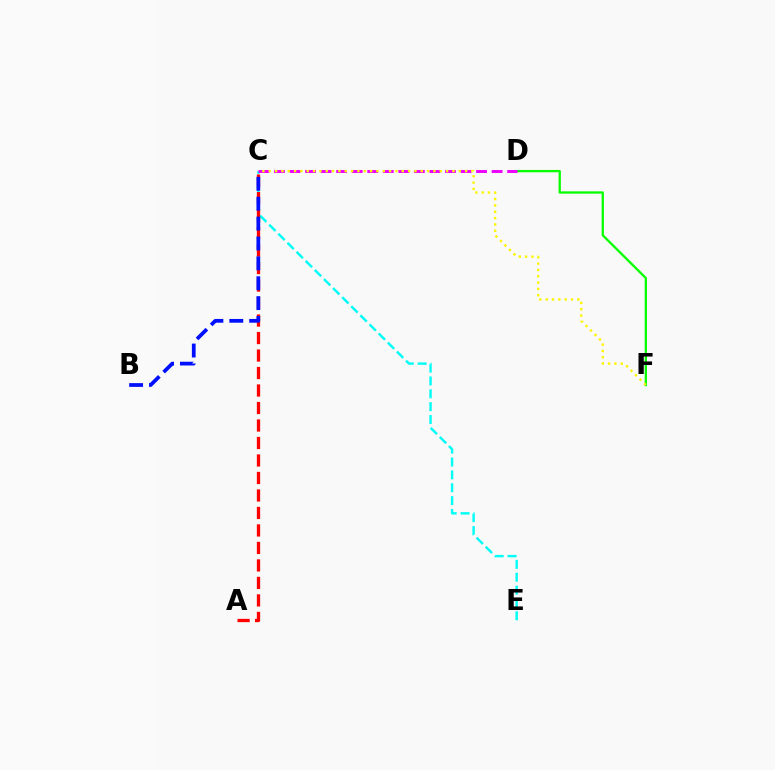{('C', 'E'): [{'color': '#00fff6', 'line_style': 'dashed', 'thickness': 1.75}], ('D', 'F'): [{'color': '#08ff00', 'line_style': 'solid', 'thickness': 1.66}], ('A', 'C'): [{'color': '#ff0000', 'line_style': 'dashed', 'thickness': 2.38}], ('B', 'C'): [{'color': '#0010ff', 'line_style': 'dashed', 'thickness': 2.7}], ('C', 'D'): [{'color': '#ee00ff', 'line_style': 'dashed', 'thickness': 2.11}], ('C', 'F'): [{'color': '#fcf500', 'line_style': 'dotted', 'thickness': 1.72}]}